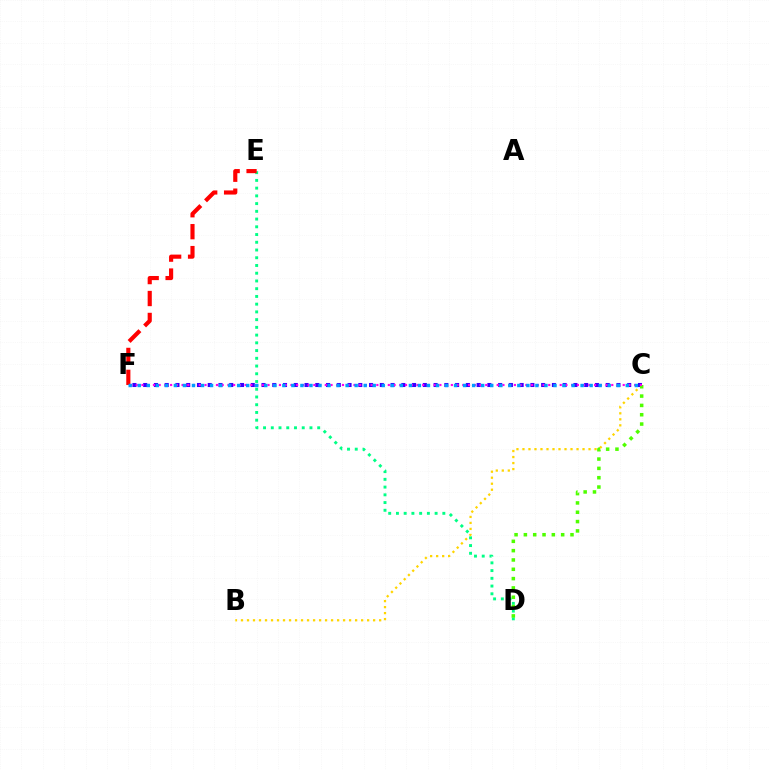{('D', 'E'): [{'color': '#00ff86', 'line_style': 'dotted', 'thickness': 2.1}], ('B', 'C'): [{'color': '#ffd500', 'line_style': 'dotted', 'thickness': 1.63}], ('C', 'F'): [{'color': '#3700ff', 'line_style': 'dotted', 'thickness': 2.92}, {'color': '#ff00ed', 'line_style': 'dotted', 'thickness': 1.56}, {'color': '#009eff', 'line_style': 'dotted', 'thickness': 2.46}], ('C', 'D'): [{'color': '#4fff00', 'line_style': 'dotted', 'thickness': 2.53}], ('E', 'F'): [{'color': '#ff0000', 'line_style': 'dashed', 'thickness': 2.98}]}